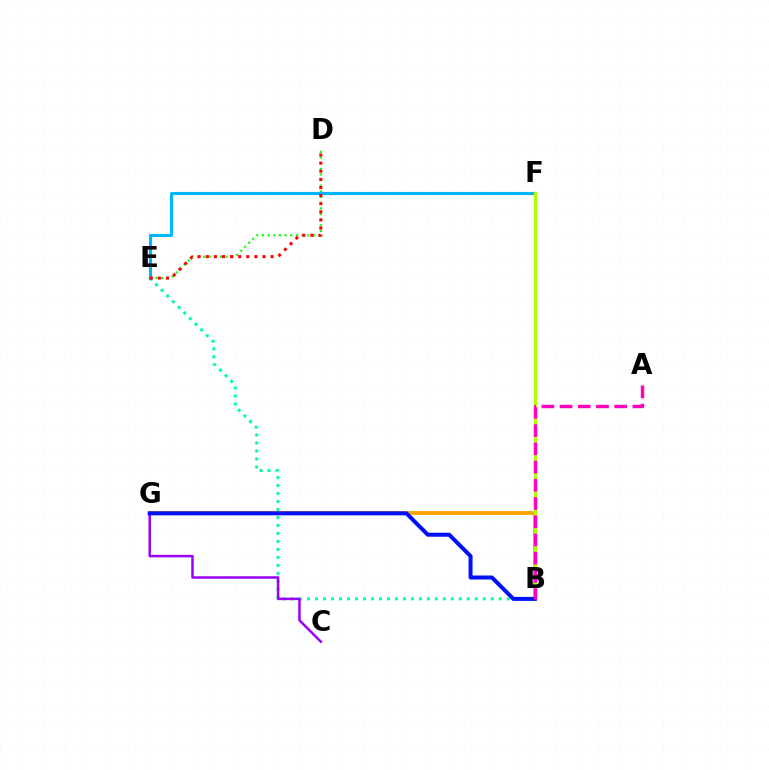{('B', 'E'): [{'color': '#00ff9d', 'line_style': 'dotted', 'thickness': 2.17}], ('D', 'E'): [{'color': '#08ff00', 'line_style': 'dotted', 'thickness': 1.53}, {'color': '#ff0000', 'line_style': 'dotted', 'thickness': 2.2}], ('C', 'G'): [{'color': '#9b00ff', 'line_style': 'solid', 'thickness': 1.8}], ('E', 'F'): [{'color': '#00b5ff', 'line_style': 'solid', 'thickness': 2.24}], ('B', 'G'): [{'color': '#ffa500', 'line_style': 'solid', 'thickness': 2.78}, {'color': '#0010ff', 'line_style': 'solid', 'thickness': 2.88}], ('B', 'F'): [{'color': '#b3ff00', 'line_style': 'solid', 'thickness': 2.33}], ('A', 'B'): [{'color': '#ff00bd', 'line_style': 'dashed', 'thickness': 2.48}]}